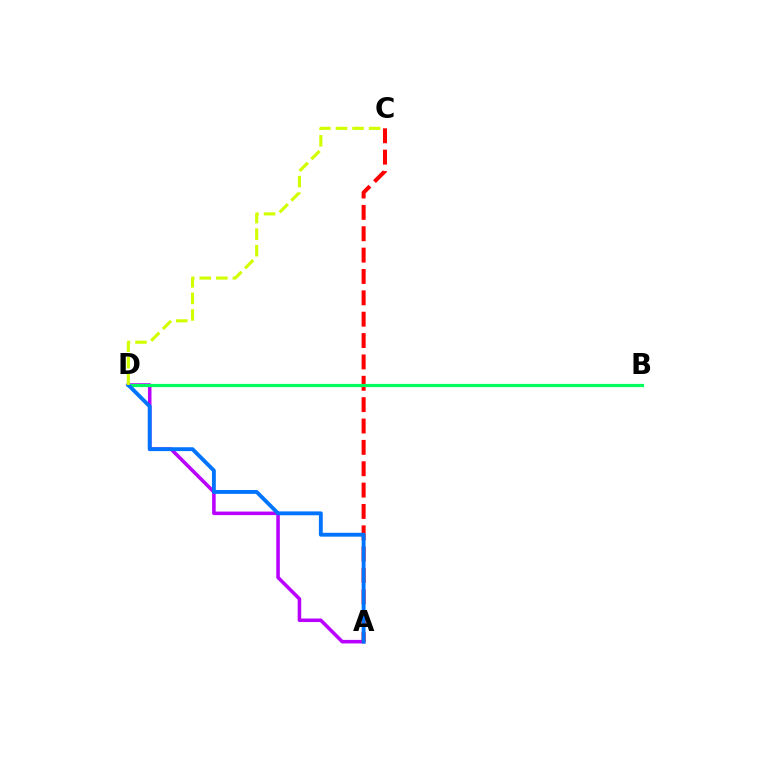{('A', 'D'): [{'color': '#b900ff', 'line_style': 'solid', 'thickness': 2.55}, {'color': '#0074ff', 'line_style': 'solid', 'thickness': 2.78}], ('A', 'C'): [{'color': '#ff0000', 'line_style': 'dashed', 'thickness': 2.9}], ('B', 'D'): [{'color': '#00ff5c', 'line_style': 'solid', 'thickness': 2.31}], ('C', 'D'): [{'color': '#d1ff00', 'line_style': 'dashed', 'thickness': 2.25}]}